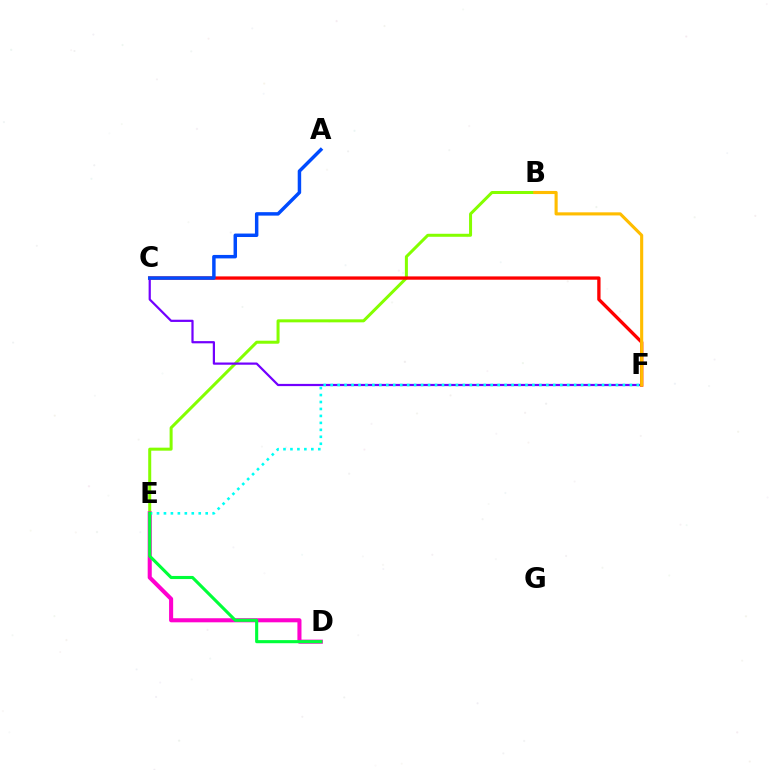{('B', 'E'): [{'color': '#84ff00', 'line_style': 'solid', 'thickness': 2.17}], ('D', 'E'): [{'color': '#ff00cf', 'line_style': 'solid', 'thickness': 2.93}, {'color': '#00ff39', 'line_style': 'solid', 'thickness': 2.24}], ('C', 'F'): [{'color': '#7200ff', 'line_style': 'solid', 'thickness': 1.6}, {'color': '#ff0000', 'line_style': 'solid', 'thickness': 2.38}], ('E', 'F'): [{'color': '#00fff6', 'line_style': 'dotted', 'thickness': 1.89}], ('A', 'C'): [{'color': '#004bff', 'line_style': 'solid', 'thickness': 2.49}], ('B', 'F'): [{'color': '#ffbd00', 'line_style': 'solid', 'thickness': 2.24}]}